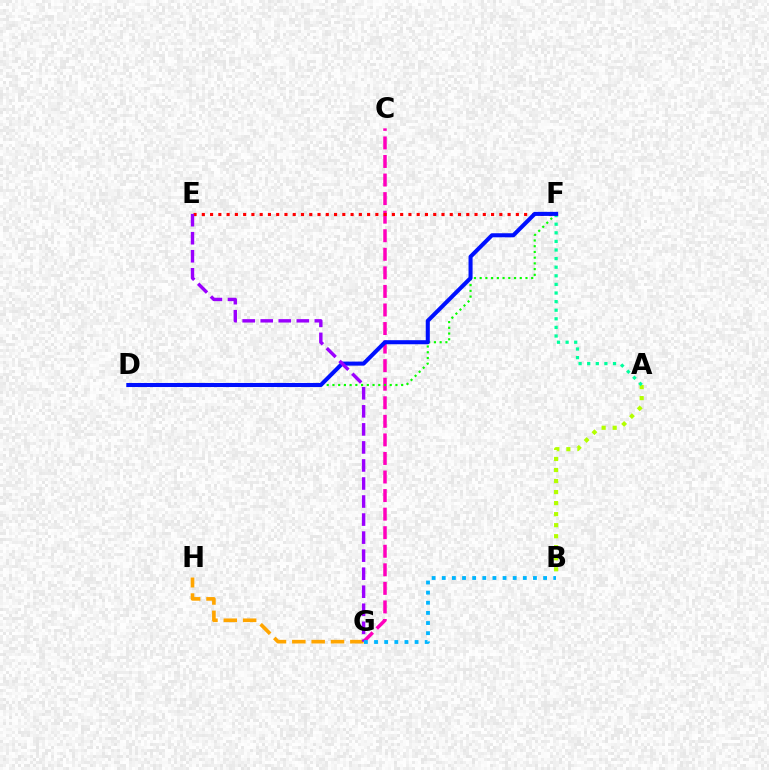{('A', 'B'): [{'color': '#b3ff00', 'line_style': 'dotted', 'thickness': 3.0}], ('A', 'F'): [{'color': '#00ff9d', 'line_style': 'dotted', 'thickness': 2.34}], ('C', 'G'): [{'color': '#ff00bd', 'line_style': 'dashed', 'thickness': 2.52}], ('G', 'H'): [{'color': '#ffa500', 'line_style': 'dashed', 'thickness': 2.63}], ('D', 'F'): [{'color': '#08ff00', 'line_style': 'dotted', 'thickness': 1.56}, {'color': '#0010ff', 'line_style': 'solid', 'thickness': 2.92}], ('E', 'F'): [{'color': '#ff0000', 'line_style': 'dotted', 'thickness': 2.25}], ('E', 'G'): [{'color': '#9b00ff', 'line_style': 'dashed', 'thickness': 2.45}], ('B', 'G'): [{'color': '#00b5ff', 'line_style': 'dotted', 'thickness': 2.75}]}